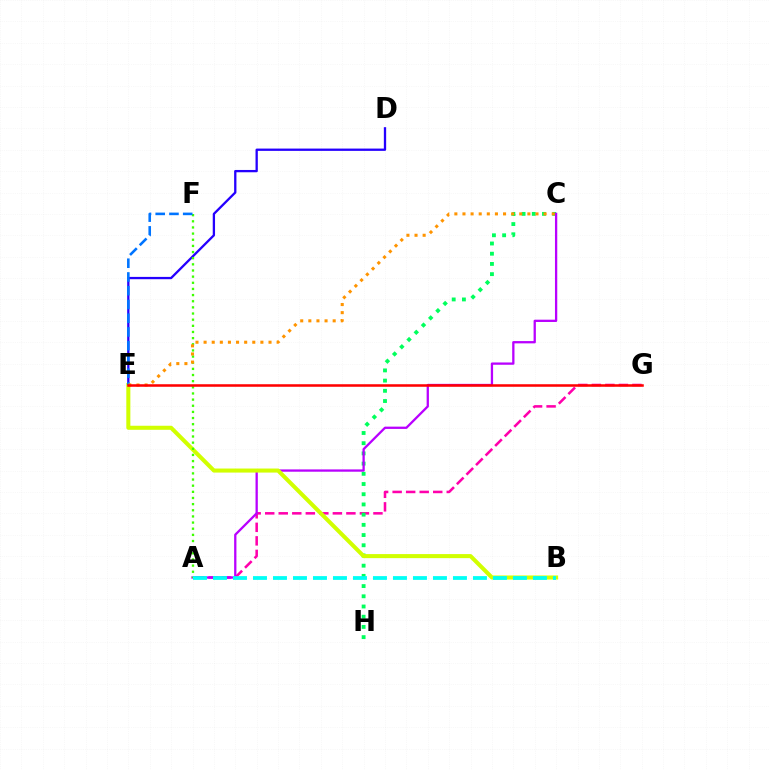{('D', 'E'): [{'color': '#2500ff', 'line_style': 'solid', 'thickness': 1.66}], ('A', 'G'): [{'color': '#ff00ac', 'line_style': 'dashed', 'thickness': 1.84}], ('C', 'H'): [{'color': '#00ff5c', 'line_style': 'dotted', 'thickness': 2.77}], ('A', 'C'): [{'color': '#b900ff', 'line_style': 'solid', 'thickness': 1.65}], ('B', 'E'): [{'color': '#d1ff00', 'line_style': 'solid', 'thickness': 2.91}], ('A', 'F'): [{'color': '#3dff00', 'line_style': 'dotted', 'thickness': 1.67}], ('E', 'F'): [{'color': '#0074ff', 'line_style': 'dashed', 'thickness': 1.87}], ('C', 'E'): [{'color': '#ff9400', 'line_style': 'dotted', 'thickness': 2.2}], ('A', 'B'): [{'color': '#00fff6', 'line_style': 'dashed', 'thickness': 2.72}], ('E', 'G'): [{'color': '#ff0000', 'line_style': 'solid', 'thickness': 1.83}]}